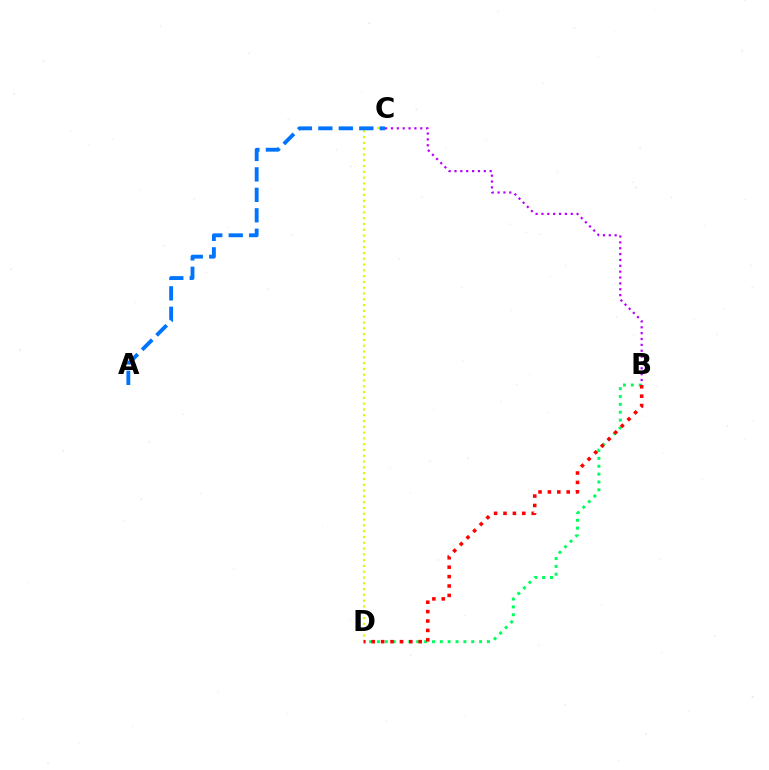{('B', 'D'): [{'color': '#00ff5c', 'line_style': 'dotted', 'thickness': 2.14}, {'color': '#ff0000', 'line_style': 'dotted', 'thickness': 2.55}], ('C', 'D'): [{'color': '#d1ff00', 'line_style': 'dotted', 'thickness': 1.57}], ('B', 'C'): [{'color': '#b900ff', 'line_style': 'dotted', 'thickness': 1.59}], ('A', 'C'): [{'color': '#0074ff', 'line_style': 'dashed', 'thickness': 2.78}]}